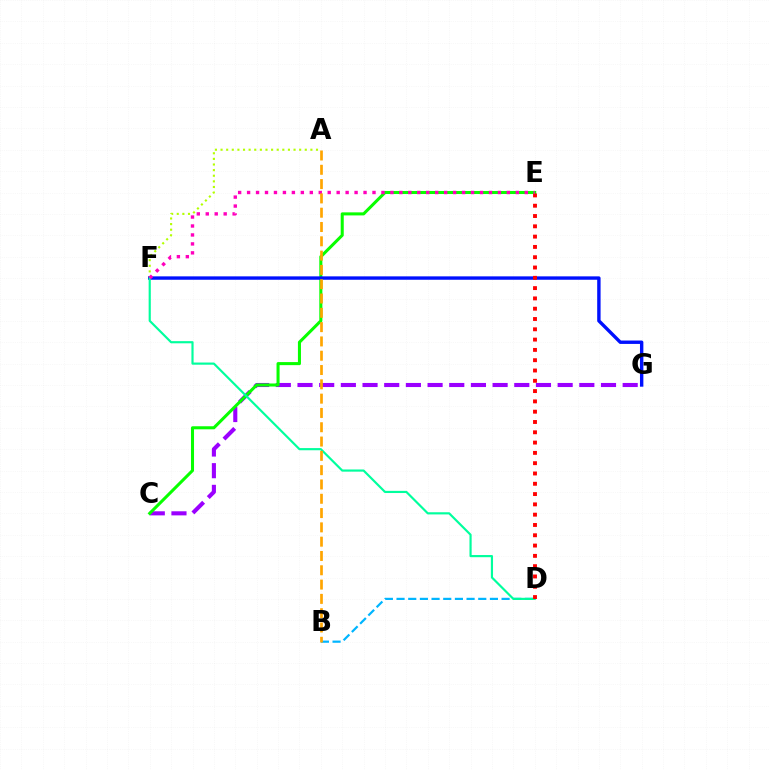{('C', 'G'): [{'color': '#9b00ff', 'line_style': 'dashed', 'thickness': 2.94}], ('B', 'D'): [{'color': '#00b5ff', 'line_style': 'dashed', 'thickness': 1.59}], ('A', 'F'): [{'color': '#b3ff00', 'line_style': 'dotted', 'thickness': 1.53}], ('C', 'E'): [{'color': '#08ff00', 'line_style': 'solid', 'thickness': 2.19}], ('F', 'G'): [{'color': '#0010ff', 'line_style': 'solid', 'thickness': 2.44}], ('D', 'F'): [{'color': '#00ff9d', 'line_style': 'solid', 'thickness': 1.56}], ('D', 'E'): [{'color': '#ff0000', 'line_style': 'dotted', 'thickness': 2.8}], ('E', 'F'): [{'color': '#ff00bd', 'line_style': 'dotted', 'thickness': 2.43}], ('A', 'B'): [{'color': '#ffa500', 'line_style': 'dashed', 'thickness': 1.94}]}